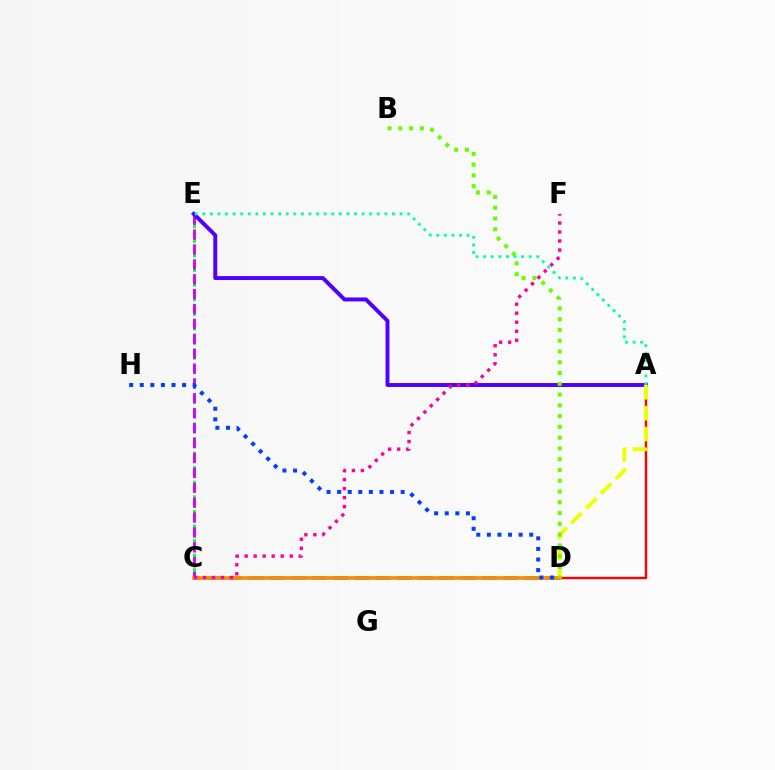{('A', 'D'): [{'color': '#ff0000', 'line_style': 'solid', 'thickness': 1.72}, {'color': '#eeff00', 'line_style': 'dashed', 'thickness': 2.84}], ('C', 'E'): [{'color': '#00ff27', 'line_style': 'dashed', 'thickness': 1.98}, {'color': '#d600ff', 'line_style': 'dashed', 'thickness': 2.02}], ('C', 'D'): [{'color': '#00c7ff', 'line_style': 'dashed', 'thickness': 2.88}, {'color': '#ff8800', 'line_style': 'solid', 'thickness': 2.6}], ('A', 'E'): [{'color': '#4f00ff', 'line_style': 'solid', 'thickness': 2.84}, {'color': '#00ffaf', 'line_style': 'dotted', 'thickness': 2.06}], ('D', 'H'): [{'color': '#003fff', 'line_style': 'dotted', 'thickness': 2.88}], ('B', 'D'): [{'color': '#66ff00', 'line_style': 'dotted', 'thickness': 2.93}], ('C', 'F'): [{'color': '#ff00a0', 'line_style': 'dotted', 'thickness': 2.45}]}